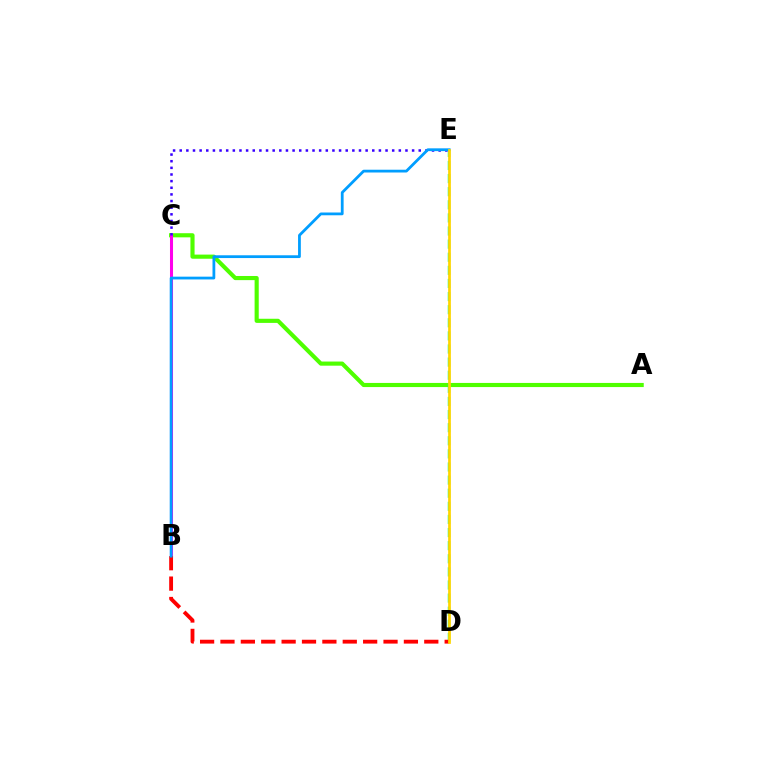{('A', 'C'): [{'color': '#4fff00', 'line_style': 'solid', 'thickness': 2.98}], ('B', 'C'): [{'color': '#ff00ed', 'line_style': 'solid', 'thickness': 2.19}], ('D', 'E'): [{'color': '#00ff86', 'line_style': 'dashed', 'thickness': 1.78}, {'color': '#ffd500', 'line_style': 'solid', 'thickness': 1.96}], ('C', 'E'): [{'color': '#3700ff', 'line_style': 'dotted', 'thickness': 1.8}], ('B', 'D'): [{'color': '#ff0000', 'line_style': 'dashed', 'thickness': 2.77}], ('B', 'E'): [{'color': '#009eff', 'line_style': 'solid', 'thickness': 2.0}]}